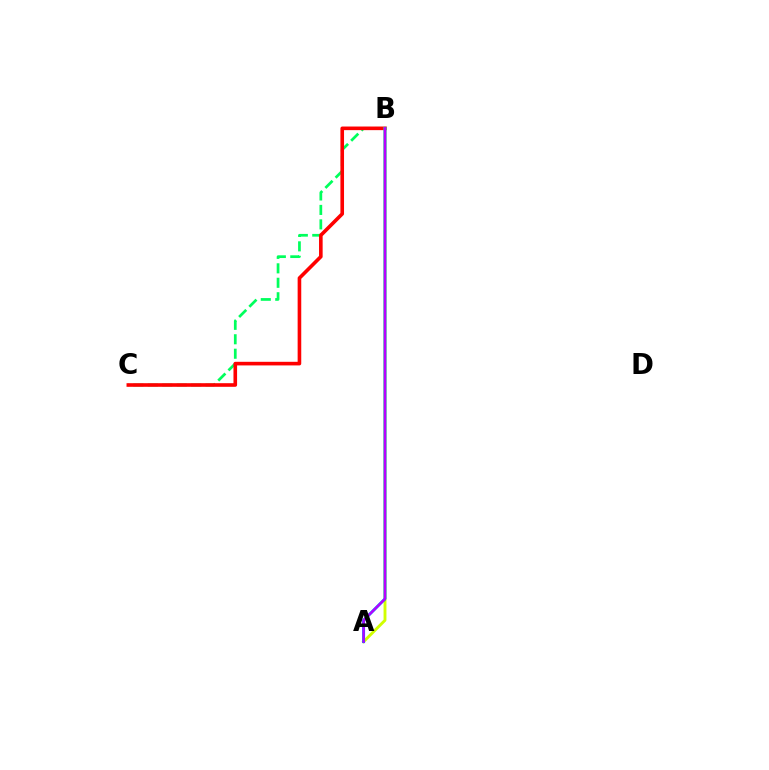{('B', 'C'): [{'color': '#00ff5c', 'line_style': 'dashed', 'thickness': 1.96}, {'color': '#ff0000', 'line_style': 'solid', 'thickness': 2.6}], ('A', 'B'): [{'color': '#d1ff00', 'line_style': 'solid', 'thickness': 2.08}, {'color': '#0074ff', 'line_style': 'solid', 'thickness': 2.08}, {'color': '#b900ff', 'line_style': 'solid', 'thickness': 1.61}]}